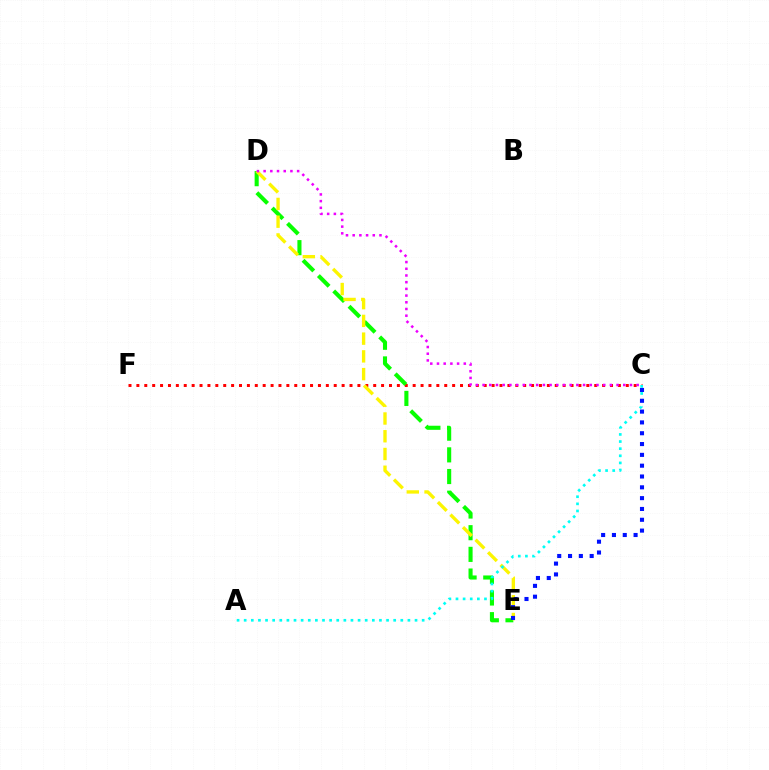{('C', 'F'): [{'color': '#ff0000', 'line_style': 'dotted', 'thickness': 2.14}], ('D', 'E'): [{'color': '#08ff00', 'line_style': 'dashed', 'thickness': 2.94}, {'color': '#fcf500', 'line_style': 'dashed', 'thickness': 2.41}], ('A', 'C'): [{'color': '#00fff6', 'line_style': 'dotted', 'thickness': 1.93}], ('C', 'E'): [{'color': '#0010ff', 'line_style': 'dotted', 'thickness': 2.94}], ('C', 'D'): [{'color': '#ee00ff', 'line_style': 'dotted', 'thickness': 1.82}]}